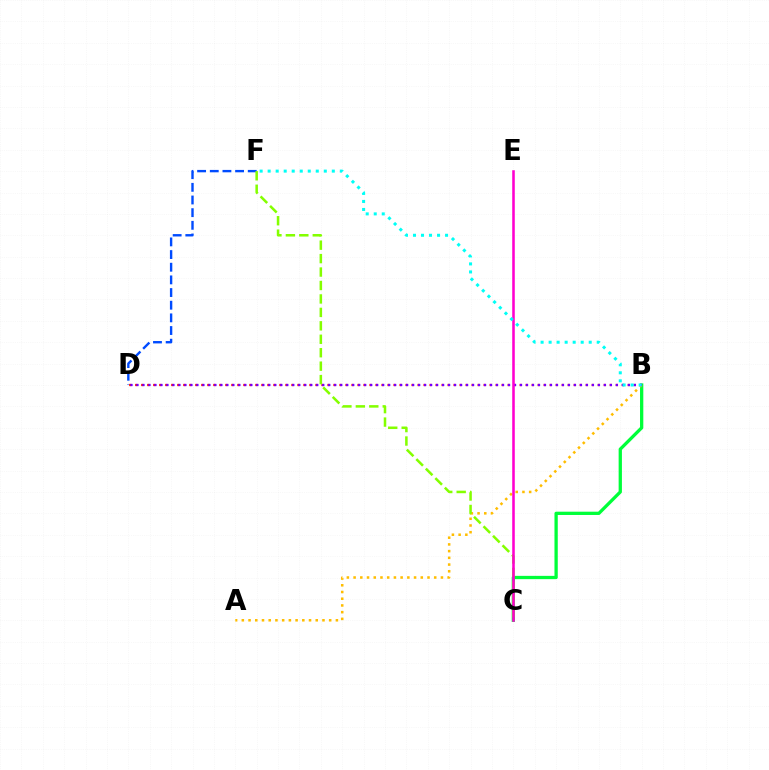{('B', 'C'): [{'color': '#00ff39', 'line_style': 'solid', 'thickness': 2.36}], ('D', 'F'): [{'color': '#004bff', 'line_style': 'dashed', 'thickness': 1.72}], ('A', 'B'): [{'color': '#ffbd00', 'line_style': 'dotted', 'thickness': 1.83}], ('B', 'D'): [{'color': '#ff0000', 'line_style': 'dotted', 'thickness': 1.63}, {'color': '#7200ff', 'line_style': 'dotted', 'thickness': 1.63}], ('C', 'F'): [{'color': '#84ff00', 'line_style': 'dashed', 'thickness': 1.83}], ('C', 'E'): [{'color': '#ff00cf', 'line_style': 'solid', 'thickness': 1.84}], ('B', 'F'): [{'color': '#00fff6', 'line_style': 'dotted', 'thickness': 2.18}]}